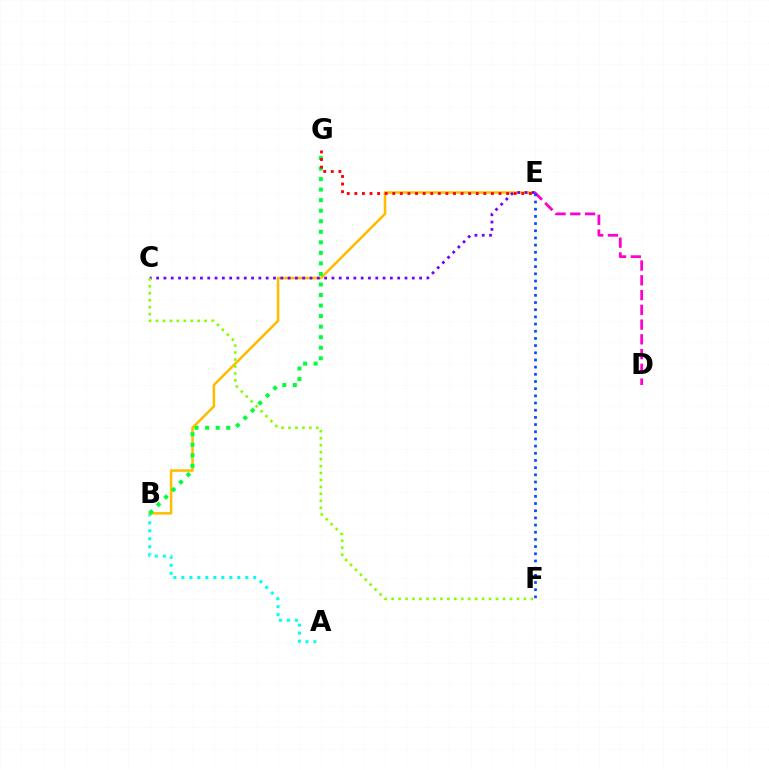{('A', 'B'): [{'color': '#00fff6', 'line_style': 'dotted', 'thickness': 2.17}], ('B', 'E'): [{'color': '#ffbd00', 'line_style': 'solid', 'thickness': 1.84}], ('B', 'G'): [{'color': '#00ff39', 'line_style': 'dotted', 'thickness': 2.86}], ('D', 'E'): [{'color': '#ff00cf', 'line_style': 'dashed', 'thickness': 2.0}], ('C', 'E'): [{'color': '#7200ff', 'line_style': 'dotted', 'thickness': 1.98}], ('E', 'G'): [{'color': '#ff0000', 'line_style': 'dotted', 'thickness': 2.06}], ('C', 'F'): [{'color': '#84ff00', 'line_style': 'dotted', 'thickness': 1.89}], ('E', 'F'): [{'color': '#004bff', 'line_style': 'dotted', 'thickness': 1.95}]}